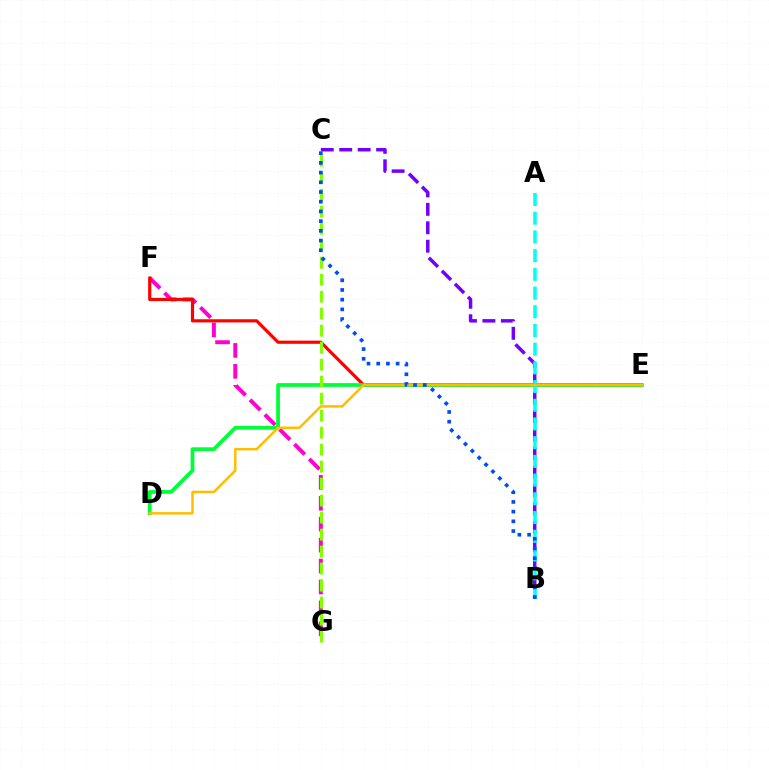{('F', 'G'): [{'color': '#ff00cf', 'line_style': 'dashed', 'thickness': 2.84}], ('E', 'F'): [{'color': '#ff0000', 'line_style': 'solid', 'thickness': 2.28}], ('D', 'E'): [{'color': '#00ff39', 'line_style': 'solid', 'thickness': 2.7}, {'color': '#ffbd00', 'line_style': 'solid', 'thickness': 1.78}], ('B', 'C'): [{'color': '#7200ff', 'line_style': 'dashed', 'thickness': 2.51}, {'color': '#004bff', 'line_style': 'dotted', 'thickness': 2.64}], ('A', 'B'): [{'color': '#00fff6', 'line_style': 'dashed', 'thickness': 2.54}], ('C', 'G'): [{'color': '#84ff00', 'line_style': 'dashed', 'thickness': 2.31}]}